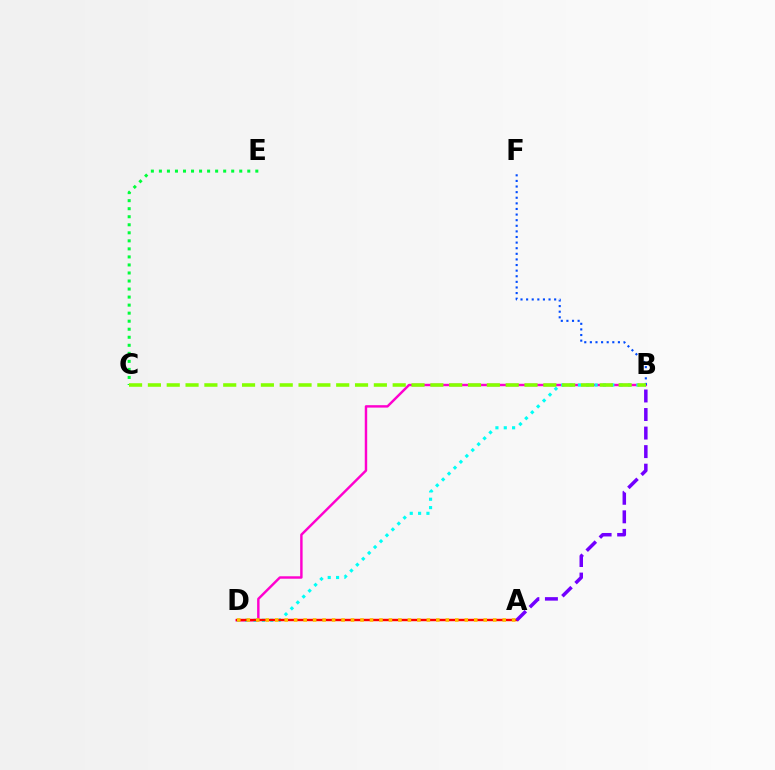{('B', 'D'): [{'color': '#ff00cf', 'line_style': 'solid', 'thickness': 1.75}, {'color': '#00fff6', 'line_style': 'dotted', 'thickness': 2.27}], ('A', 'D'): [{'color': '#ff0000', 'line_style': 'solid', 'thickness': 1.74}, {'color': '#ffbd00', 'line_style': 'dotted', 'thickness': 2.58}], ('B', 'F'): [{'color': '#004bff', 'line_style': 'dotted', 'thickness': 1.52}], ('A', 'B'): [{'color': '#7200ff', 'line_style': 'dashed', 'thickness': 2.52}], ('C', 'E'): [{'color': '#00ff39', 'line_style': 'dotted', 'thickness': 2.18}], ('B', 'C'): [{'color': '#84ff00', 'line_style': 'dashed', 'thickness': 2.56}]}